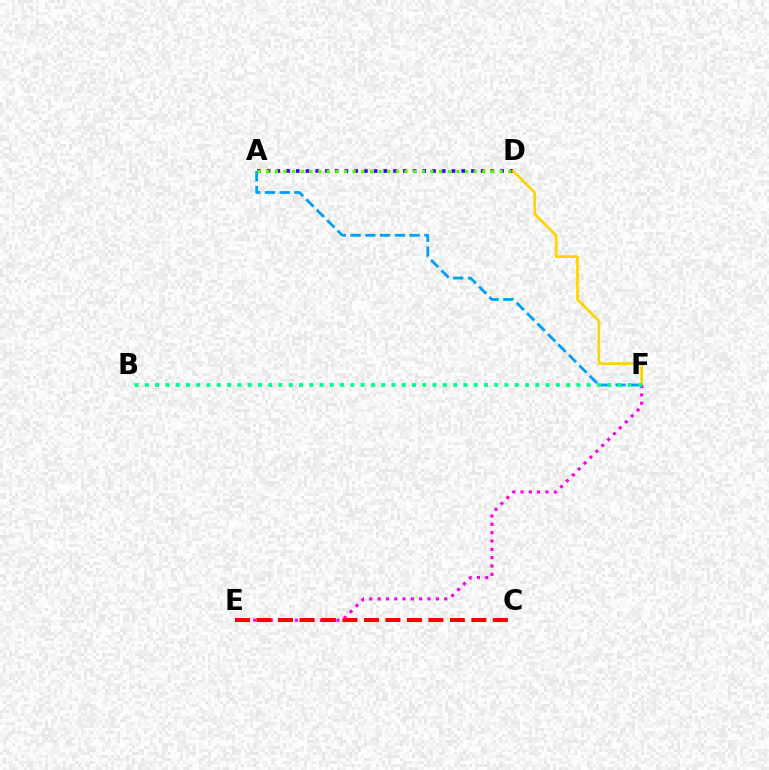{('A', 'D'): [{'color': '#3700ff', 'line_style': 'dotted', 'thickness': 2.64}, {'color': '#4fff00', 'line_style': 'dotted', 'thickness': 2.35}], ('A', 'F'): [{'color': '#009eff', 'line_style': 'dashed', 'thickness': 2.01}], ('D', 'F'): [{'color': '#ffd500', 'line_style': 'solid', 'thickness': 1.94}], ('E', 'F'): [{'color': '#ff00ed', 'line_style': 'dotted', 'thickness': 2.26}], ('C', 'E'): [{'color': '#ff0000', 'line_style': 'dashed', 'thickness': 2.92}], ('B', 'F'): [{'color': '#00ff86', 'line_style': 'dotted', 'thickness': 2.79}]}